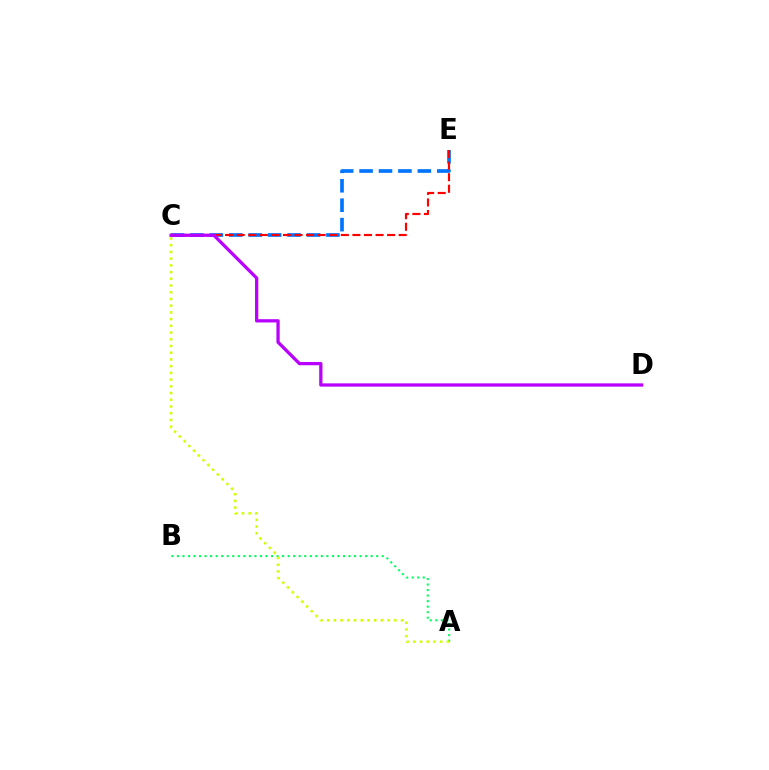{('A', 'B'): [{'color': '#00ff5c', 'line_style': 'dotted', 'thickness': 1.5}], ('C', 'E'): [{'color': '#0074ff', 'line_style': 'dashed', 'thickness': 2.64}, {'color': '#ff0000', 'line_style': 'dashed', 'thickness': 1.57}], ('C', 'D'): [{'color': '#b900ff', 'line_style': 'solid', 'thickness': 2.35}], ('A', 'C'): [{'color': '#d1ff00', 'line_style': 'dotted', 'thickness': 1.83}]}